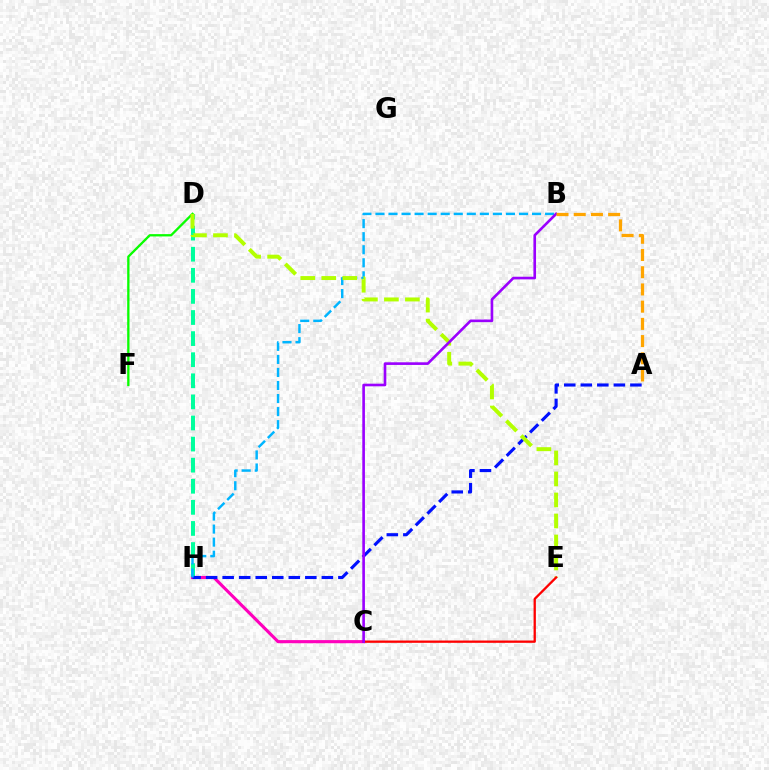{('D', 'H'): [{'color': '#00ff9d', 'line_style': 'dashed', 'thickness': 2.87}], ('D', 'F'): [{'color': '#08ff00', 'line_style': 'solid', 'thickness': 1.66}], ('C', 'H'): [{'color': '#ff00bd', 'line_style': 'solid', 'thickness': 2.25}], ('A', 'H'): [{'color': '#0010ff', 'line_style': 'dashed', 'thickness': 2.25}], ('B', 'H'): [{'color': '#00b5ff', 'line_style': 'dashed', 'thickness': 1.77}], ('D', 'E'): [{'color': '#b3ff00', 'line_style': 'dashed', 'thickness': 2.85}], ('C', 'E'): [{'color': '#ff0000', 'line_style': 'solid', 'thickness': 1.66}], ('B', 'C'): [{'color': '#9b00ff', 'line_style': 'solid', 'thickness': 1.9}], ('A', 'B'): [{'color': '#ffa500', 'line_style': 'dashed', 'thickness': 2.34}]}